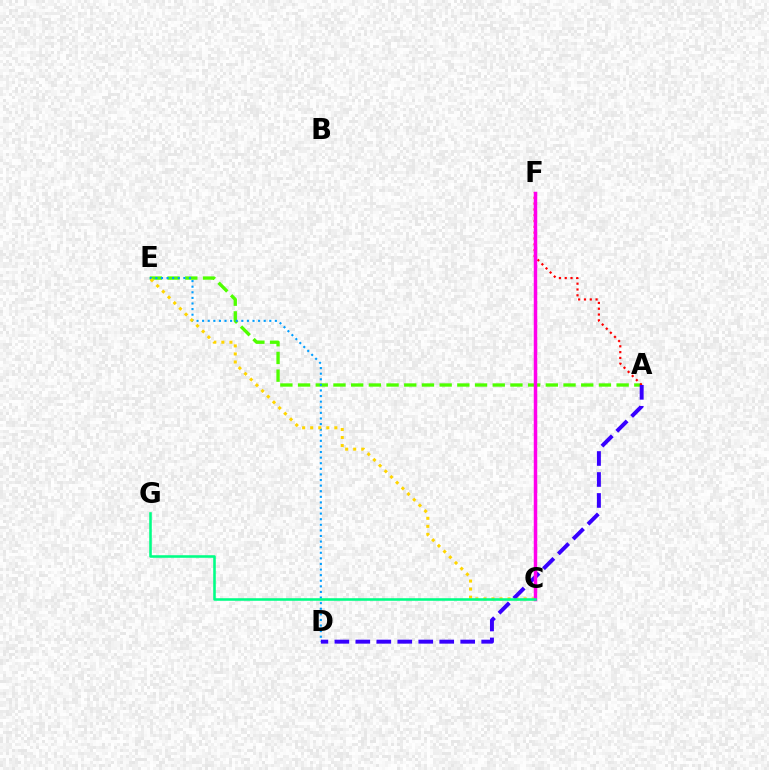{('A', 'E'): [{'color': '#4fff00', 'line_style': 'dashed', 'thickness': 2.4}], ('D', 'E'): [{'color': '#009eff', 'line_style': 'dotted', 'thickness': 1.52}], ('C', 'E'): [{'color': '#ffd500', 'line_style': 'dotted', 'thickness': 2.19}], ('A', 'F'): [{'color': '#ff0000', 'line_style': 'dotted', 'thickness': 1.58}], ('A', 'D'): [{'color': '#3700ff', 'line_style': 'dashed', 'thickness': 2.85}], ('C', 'F'): [{'color': '#ff00ed', 'line_style': 'solid', 'thickness': 2.51}], ('C', 'G'): [{'color': '#00ff86', 'line_style': 'solid', 'thickness': 1.85}]}